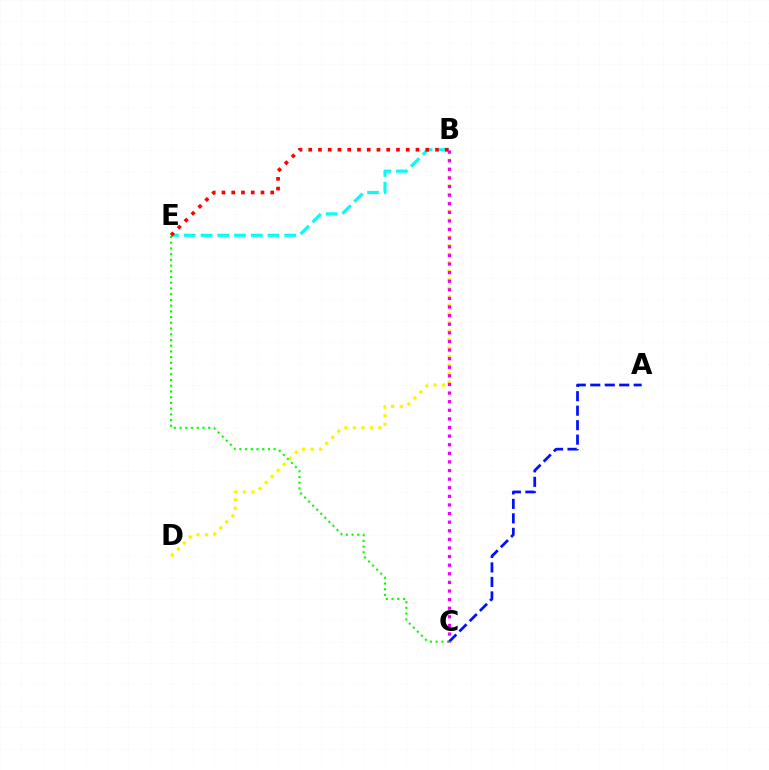{('B', 'D'): [{'color': '#fcf500', 'line_style': 'dotted', 'thickness': 2.32}], ('B', 'E'): [{'color': '#00fff6', 'line_style': 'dashed', 'thickness': 2.28}, {'color': '#ff0000', 'line_style': 'dotted', 'thickness': 2.65}], ('A', 'C'): [{'color': '#0010ff', 'line_style': 'dashed', 'thickness': 1.97}], ('C', 'E'): [{'color': '#08ff00', 'line_style': 'dotted', 'thickness': 1.55}], ('B', 'C'): [{'color': '#ee00ff', 'line_style': 'dotted', 'thickness': 2.34}]}